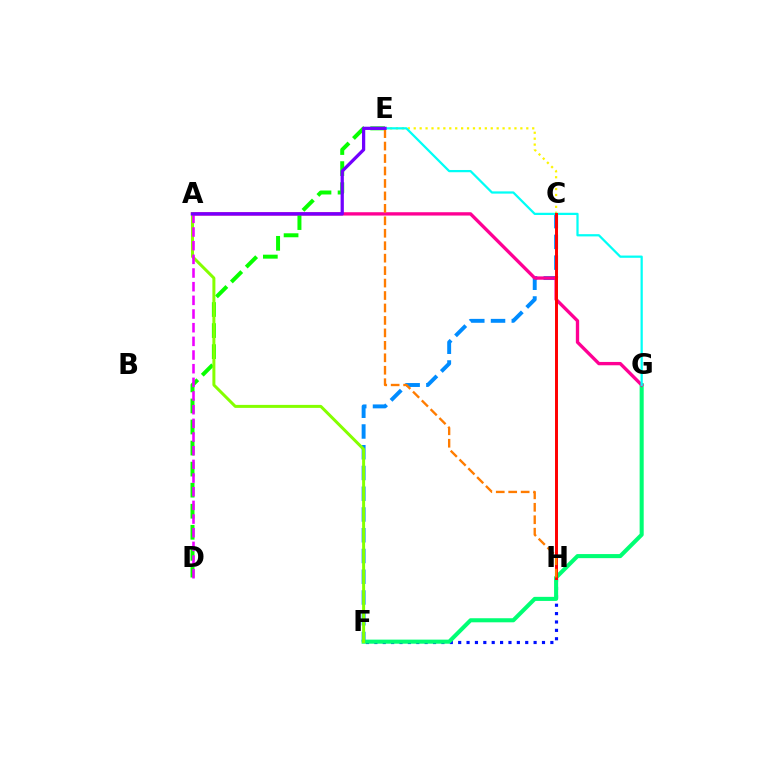{('F', 'H'): [{'color': '#0010ff', 'line_style': 'dotted', 'thickness': 2.28}], ('C', 'F'): [{'color': '#008cff', 'line_style': 'dashed', 'thickness': 2.82}], ('F', 'G'): [{'color': '#00ff74', 'line_style': 'solid', 'thickness': 2.93}], ('A', 'G'): [{'color': '#ff0094', 'line_style': 'solid', 'thickness': 2.4}], ('D', 'E'): [{'color': '#08ff00', 'line_style': 'dashed', 'thickness': 2.86}], ('A', 'F'): [{'color': '#84ff00', 'line_style': 'solid', 'thickness': 2.15}], ('C', 'E'): [{'color': '#fcf500', 'line_style': 'dotted', 'thickness': 1.61}], ('A', 'D'): [{'color': '#ee00ff', 'line_style': 'dashed', 'thickness': 1.86}], ('E', 'G'): [{'color': '#00fff6', 'line_style': 'solid', 'thickness': 1.61}], ('C', 'H'): [{'color': '#ff0000', 'line_style': 'solid', 'thickness': 2.13}], ('E', 'H'): [{'color': '#ff7c00', 'line_style': 'dashed', 'thickness': 1.69}], ('A', 'E'): [{'color': '#7200ff', 'line_style': 'solid', 'thickness': 2.34}]}